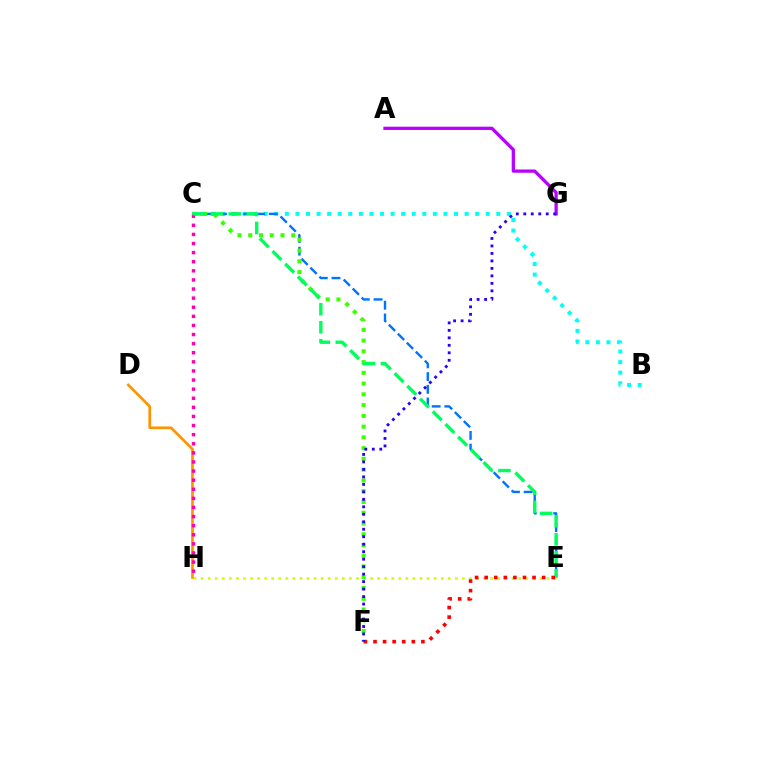{('E', 'H'): [{'color': '#d1ff00', 'line_style': 'dotted', 'thickness': 1.92}], ('B', 'C'): [{'color': '#00fff6', 'line_style': 'dotted', 'thickness': 2.87}], ('D', 'H'): [{'color': '#ff9400', 'line_style': 'solid', 'thickness': 1.95}], ('C', 'E'): [{'color': '#0074ff', 'line_style': 'dashed', 'thickness': 1.73}, {'color': '#00ff5c', 'line_style': 'dashed', 'thickness': 2.44}], ('C', 'F'): [{'color': '#3dff00', 'line_style': 'dotted', 'thickness': 2.92}], ('C', 'H'): [{'color': '#ff00ac', 'line_style': 'dotted', 'thickness': 2.47}], ('A', 'G'): [{'color': '#b900ff', 'line_style': 'solid', 'thickness': 2.36}], ('E', 'F'): [{'color': '#ff0000', 'line_style': 'dotted', 'thickness': 2.6}], ('F', 'G'): [{'color': '#2500ff', 'line_style': 'dotted', 'thickness': 2.03}]}